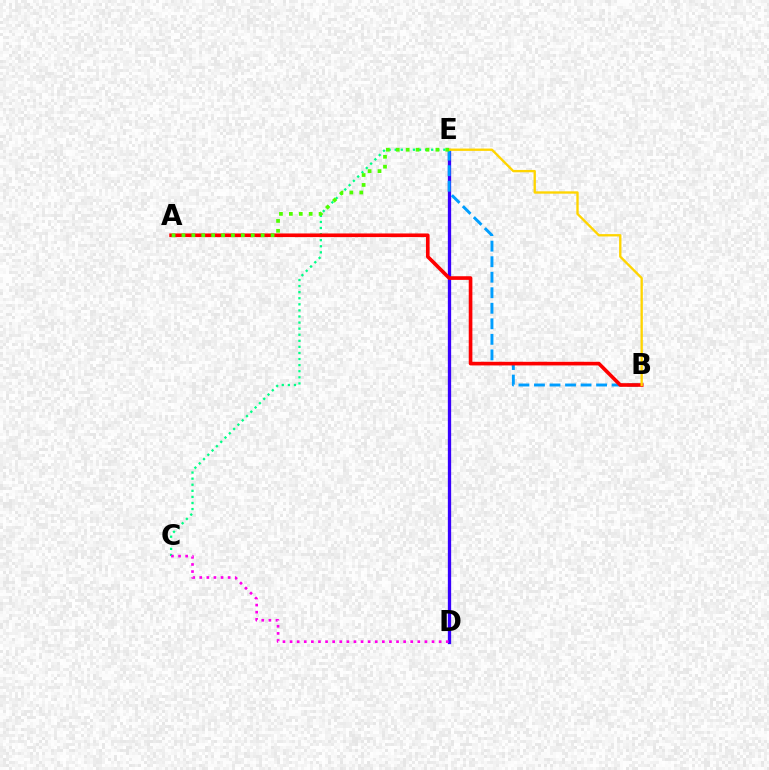{('C', 'E'): [{'color': '#00ff86', 'line_style': 'dotted', 'thickness': 1.65}], ('D', 'E'): [{'color': '#3700ff', 'line_style': 'solid', 'thickness': 2.37}], ('B', 'E'): [{'color': '#009eff', 'line_style': 'dashed', 'thickness': 2.11}, {'color': '#ffd500', 'line_style': 'solid', 'thickness': 1.69}], ('A', 'B'): [{'color': '#ff0000', 'line_style': 'solid', 'thickness': 2.62}], ('C', 'D'): [{'color': '#ff00ed', 'line_style': 'dotted', 'thickness': 1.93}], ('A', 'E'): [{'color': '#4fff00', 'line_style': 'dotted', 'thickness': 2.69}]}